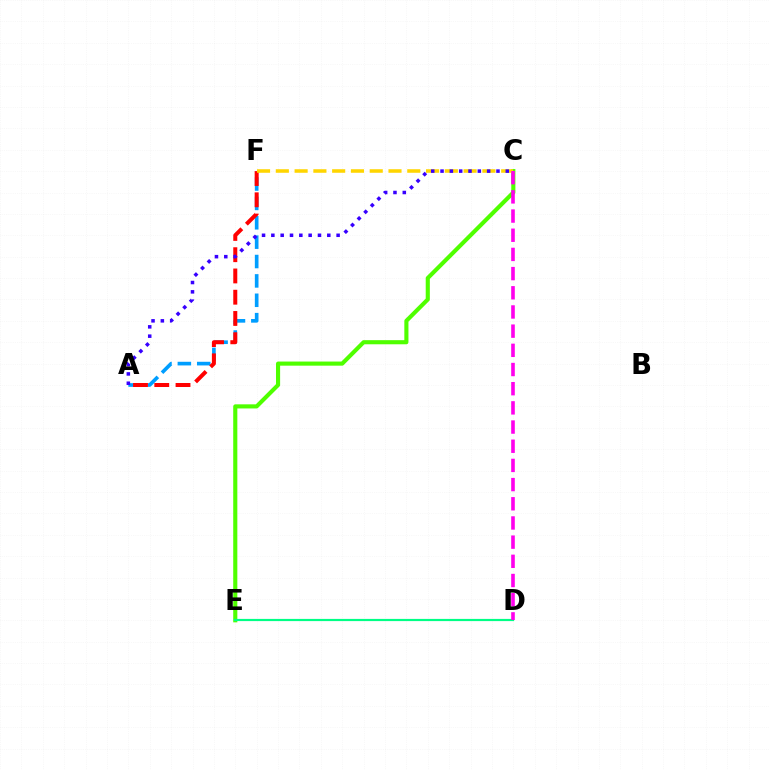{('C', 'E'): [{'color': '#4fff00', 'line_style': 'solid', 'thickness': 2.96}], ('D', 'E'): [{'color': '#00ff86', 'line_style': 'solid', 'thickness': 1.58}], ('A', 'F'): [{'color': '#009eff', 'line_style': 'dashed', 'thickness': 2.63}, {'color': '#ff0000', 'line_style': 'dashed', 'thickness': 2.89}], ('C', 'F'): [{'color': '#ffd500', 'line_style': 'dashed', 'thickness': 2.55}], ('C', 'D'): [{'color': '#ff00ed', 'line_style': 'dashed', 'thickness': 2.61}], ('A', 'C'): [{'color': '#3700ff', 'line_style': 'dotted', 'thickness': 2.53}]}